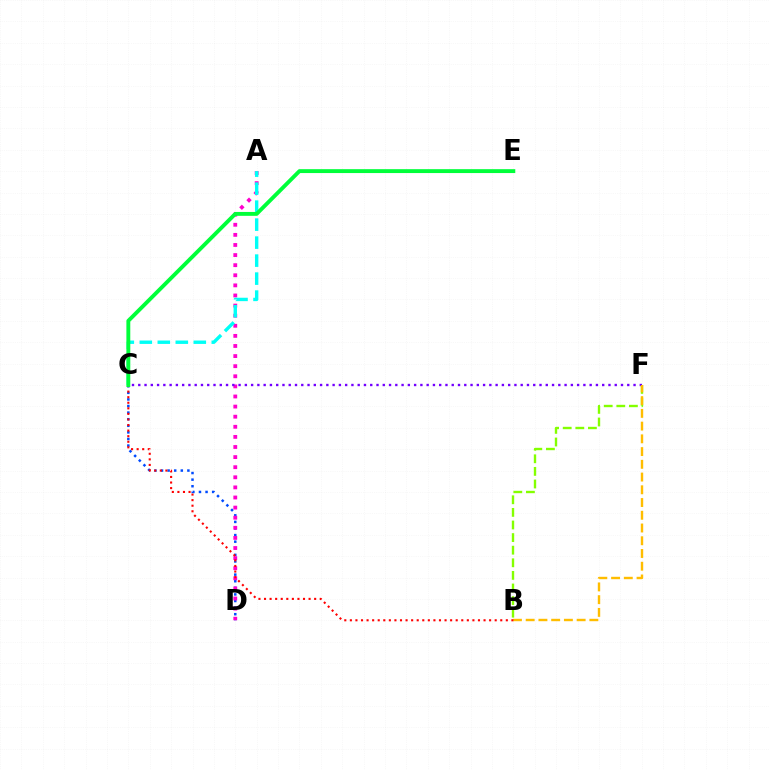{('C', 'D'): [{'color': '#004bff', 'line_style': 'dotted', 'thickness': 1.79}], ('B', 'F'): [{'color': '#84ff00', 'line_style': 'dashed', 'thickness': 1.71}, {'color': '#ffbd00', 'line_style': 'dashed', 'thickness': 1.73}], ('A', 'D'): [{'color': '#ff00cf', 'line_style': 'dotted', 'thickness': 2.74}], ('C', 'F'): [{'color': '#7200ff', 'line_style': 'dotted', 'thickness': 1.7}], ('A', 'C'): [{'color': '#00fff6', 'line_style': 'dashed', 'thickness': 2.44}], ('B', 'C'): [{'color': '#ff0000', 'line_style': 'dotted', 'thickness': 1.51}], ('C', 'E'): [{'color': '#00ff39', 'line_style': 'solid', 'thickness': 2.8}]}